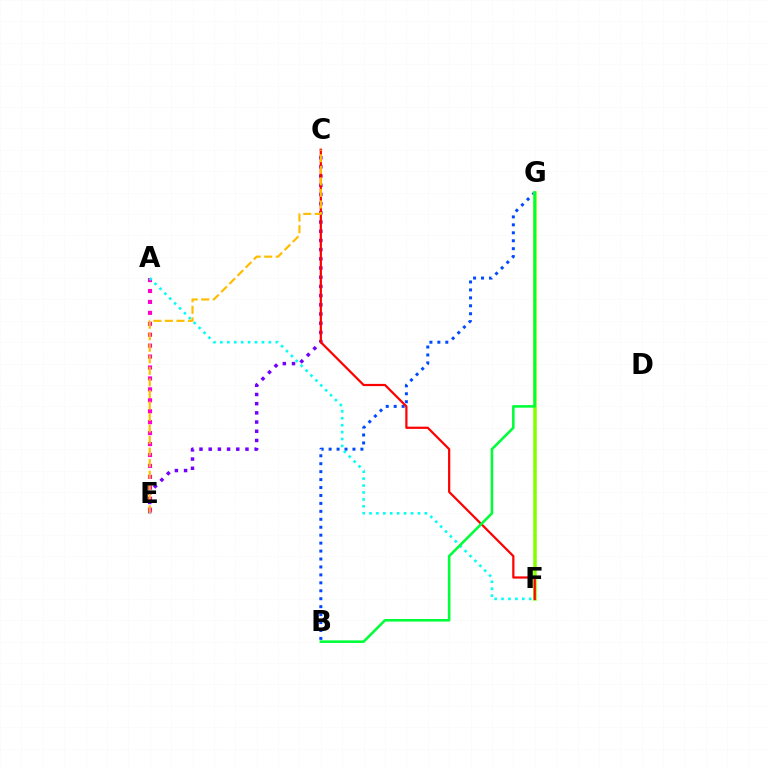{('B', 'G'): [{'color': '#004bff', 'line_style': 'dotted', 'thickness': 2.16}, {'color': '#00ff39', 'line_style': 'solid', 'thickness': 1.86}], ('F', 'G'): [{'color': '#84ff00', 'line_style': 'solid', 'thickness': 2.53}], ('C', 'E'): [{'color': '#7200ff', 'line_style': 'dotted', 'thickness': 2.5}, {'color': '#ffbd00', 'line_style': 'dashed', 'thickness': 1.57}], ('C', 'F'): [{'color': '#ff0000', 'line_style': 'solid', 'thickness': 1.6}], ('A', 'E'): [{'color': '#ff00cf', 'line_style': 'dotted', 'thickness': 2.97}], ('A', 'F'): [{'color': '#00fff6', 'line_style': 'dotted', 'thickness': 1.88}]}